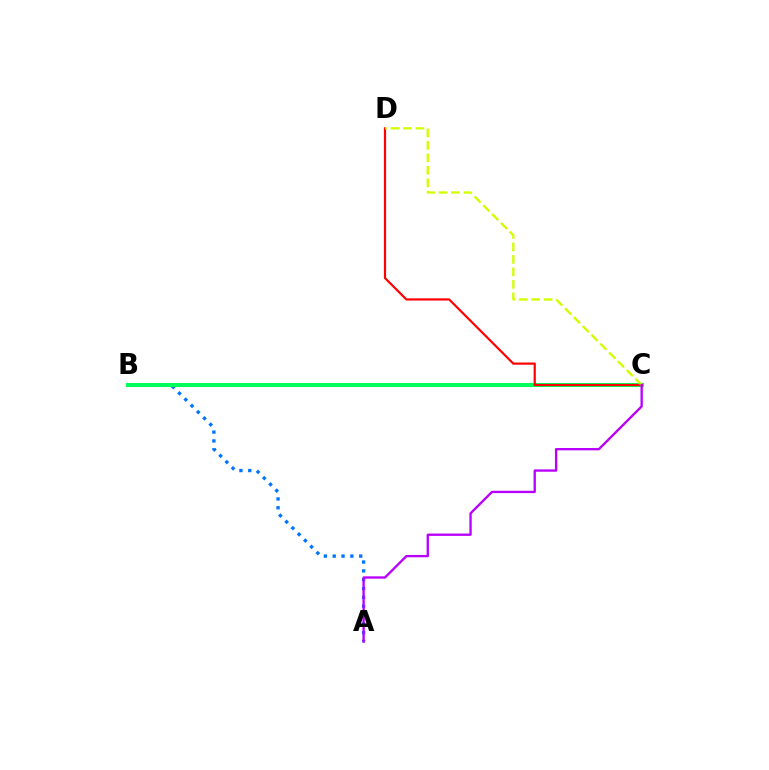{('A', 'B'): [{'color': '#0074ff', 'line_style': 'dotted', 'thickness': 2.4}], ('B', 'C'): [{'color': '#00ff5c', 'line_style': 'solid', 'thickness': 2.93}], ('C', 'D'): [{'color': '#ff0000', 'line_style': 'solid', 'thickness': 1.58}, {'color': '#d1ff00', 'line_style': 'dashed', 'thickness': 1.69}], ('A', 'C'): [{'color': '#b900ff', 'line_style': 'solid', 'thickness': 1.69}]}